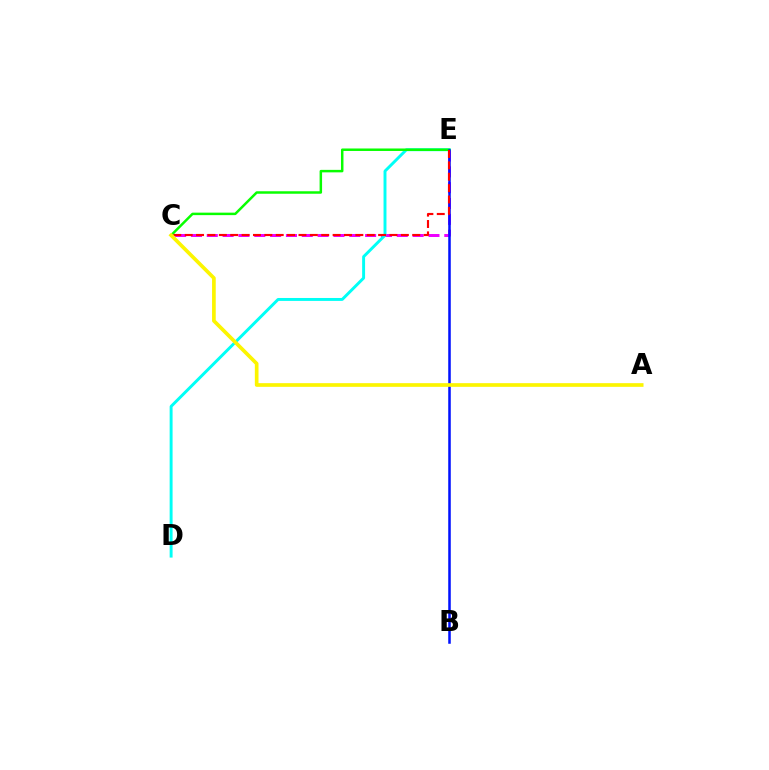{('C', 'E'): [{'color': '#ee00ff', 'line_style': 'dashed', 'thickness': 2.15}, {'color': '#08ff00', 'line_style': 'solid', 'thickness': 1.79}, {'color': '#ff0000', 'line_style': 'dashed', 'thickness': 1.55}], ('D', 'E'): [{'color': '#00fff6', 'line_style': 'solid', 'thickness': 2.11}], ('B', 'E'): [{'color': '#0010ff', 'line_style': 'solid', 'thickness': 1.82}], ('A', 'C'): [{'color': '#fcf500', 'line_style': 'solid', 'thickness': 2.64}]}